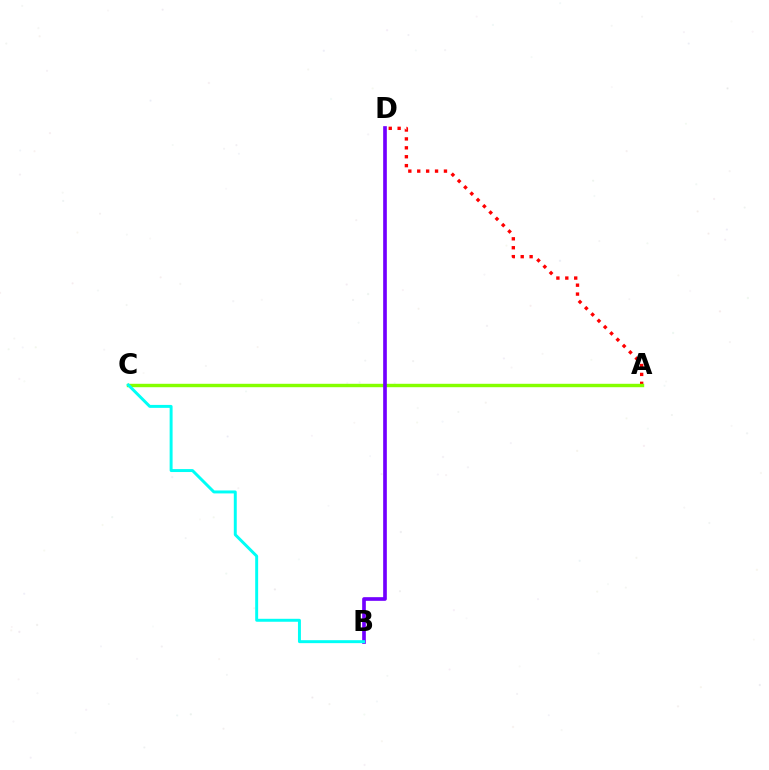{('A', 'D'): [{'color': '#ff0000', 'line_style': 'dotted', 'thickness': 2.42}], ('A', 'C'): [{'color': '#84ff00', 'line_style': 'solid', 'thickness': 2.46}], ('B', 'D'): [{'color': '#7200ff', 'line_style': 'solid', 'thickness': 2.64}], ('B', 'C'): [{'color': '#00fff6', 'line_style': 'solid', 'thickness': 2.13}]}